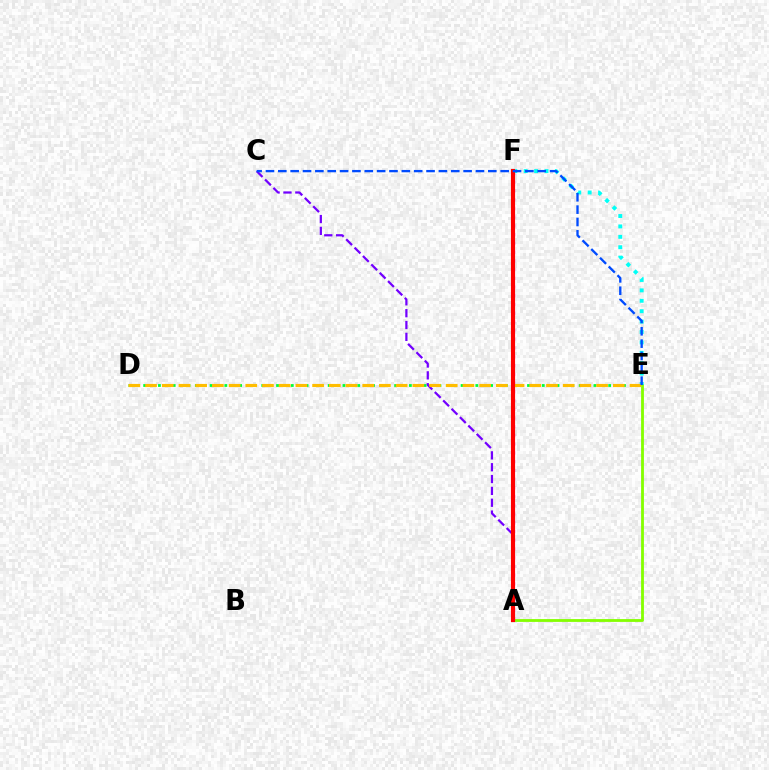{('A', 'F'): [{'color': '#ff00cf', 'line_style': 'dotted', 'thickness': 2.37}, {'color': '#ff0000', 'line_style': 'solid', 'thickness': 2.97}], ('D', 'E'): [{'color': '#00ff39', 'line_style': 'dotted', 'thickness': 2.01}, {'color': '#ffbd00', 'line_style': 'dashed', 'thickness': 2.27}], ('A', 'E'): [{'color': '#84ff00', 'line_style': 'solid', 'thickness': 2.03}], ('A', 'C'): [{'color': '#7200ff', 'line_style': 'dashed', 'thickness': 1.61}], ('E', 'F'): [{'color': '#00fff6', 'line_style': 'dotted', 'thickness': 2.83}], ('C', 'E'): [{'color': '#004bff', 'line_style': 'dashed', 'thickness': 1.68}]}